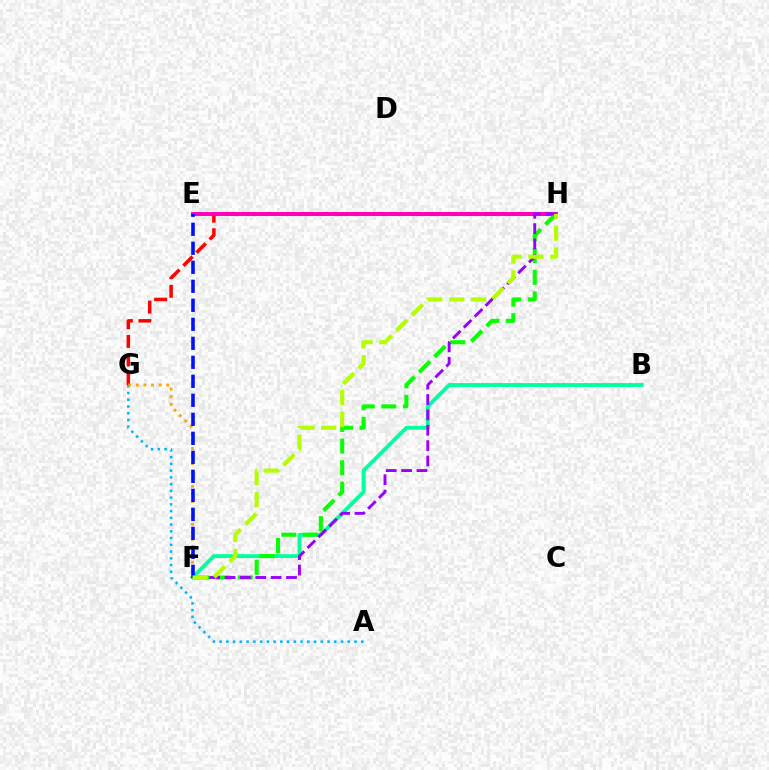{('G', 'H'): [{'color': '#ff0000', 'line_style': 'dashed', 'thickness': 2.52}], ('E', 'H'): [{'color': '#ff00bd', 'line_style': 'solid', 'thickness': 2.84}], ('A', 'G'): [{'color': '#00b5ff', 'line_style': 'dotted', 'thickness': 1.83}], ('B', 'F'): [{'color': '#00ff9d', 'line_style': 'solid', 'thickness': 2.78}], ('F', 'G'): [{'color': '#ffa500', 'line_style': 'dotted', 'thickness': 2.06}], ('F', 'H'): [{'color': '#08ff00', 'line_style': 'dashed', 'thickness': 2.93}, {'color': '#9b00ff', 'line_style': 'dashed', 'thickness': 2.09}, {'color': '#b3ff00', 'line_style': 'dashed', 'thickness': 2.97}], ('E', 'F'): [{'color': '#0010ff', 'line_style': 'dashed', 'thickness': 2.58}]}